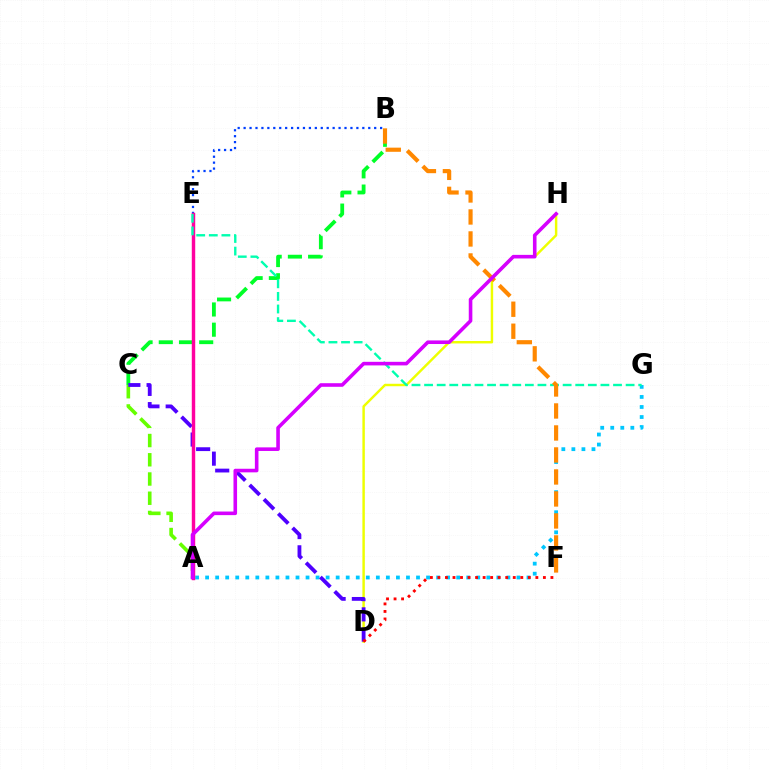{('A', 'C'): [{'color': '#66ff00', 'line_style': 'dashed', 'thickness': 2.61}], ('B', 'E'): [{'color': '#003fff', 'line_style': 'dotted', 'thickness': 1.61}], ('B', 'C'): [{'color': '#00ff27', 'line_style': 'dashed', 'thickness': 2.75}], ('A', 'G'): [{'color': '#00c7ff', 'line_style': 'dotted', 'thickness': 2.73}], ('D', 'H'): [{'color': '#eeff00', 'line_style': 'solid', 'thickness': 1.76}], ('C', 'D'): [{'color': '#4f00ff', 'line_style': 'dashed', 'thickness': 2.75}], ('A', 'E'): [{'color': '#ff00a0', 'line_style': 'solid', 'thickness': 2.47}], ('D', 'F'): [{'color': '#ff0000', 'line_style': 'dotted', 'thickness': 2.05}], ('E', 'G'): [{'color': '#00ffaf', 'line_style': 'dashed', 'thickness': 1.71}], ('B', 'F'): [{'color': '#ff8800', 'line_style': 'dashed', 'thickness': 2.99}], ('A', 'H'): [{'color': '#d600ff', 'line_style': 'solid', 'thickness': 2.59}]}